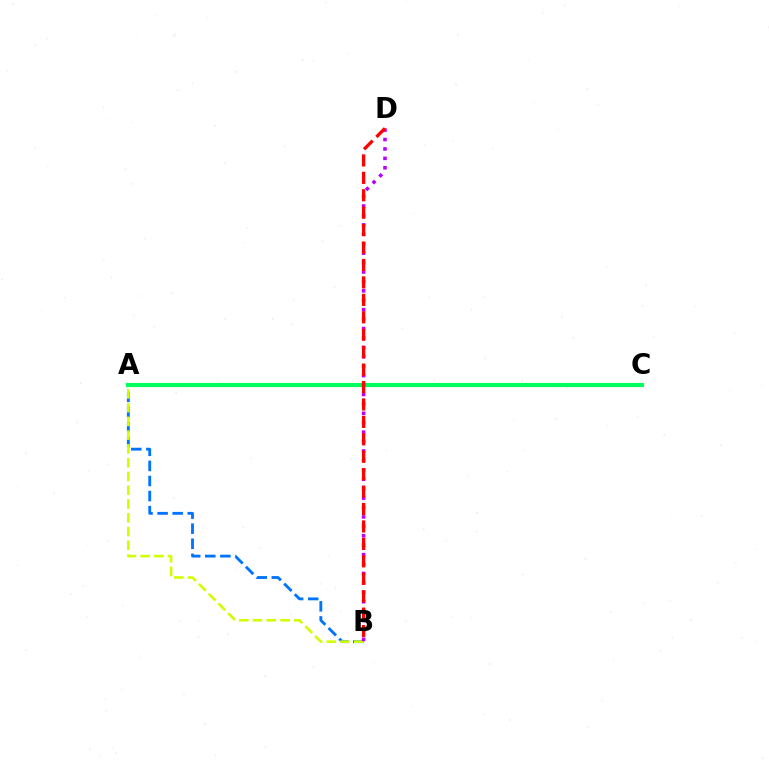{('A', 'B'): [{'color': '#0074ff', 'line_style': 'dashed', 'thickness': 2.05}, {'color': '#d1ff00', 'line_style': 'dashed', 'thickness': 1.87}], ('A', 'C'): [{'color': '#00ff5c', 'line_style': 'solid', 'thickness': 2.97}], ('B', 'D'): [{'color': '#b900ff', 'line_style': 'dotted', 'thickness': 2.56}, {'color': '#ff0000', 'line_style': 'dashed', 'thickness': 2.37}]}